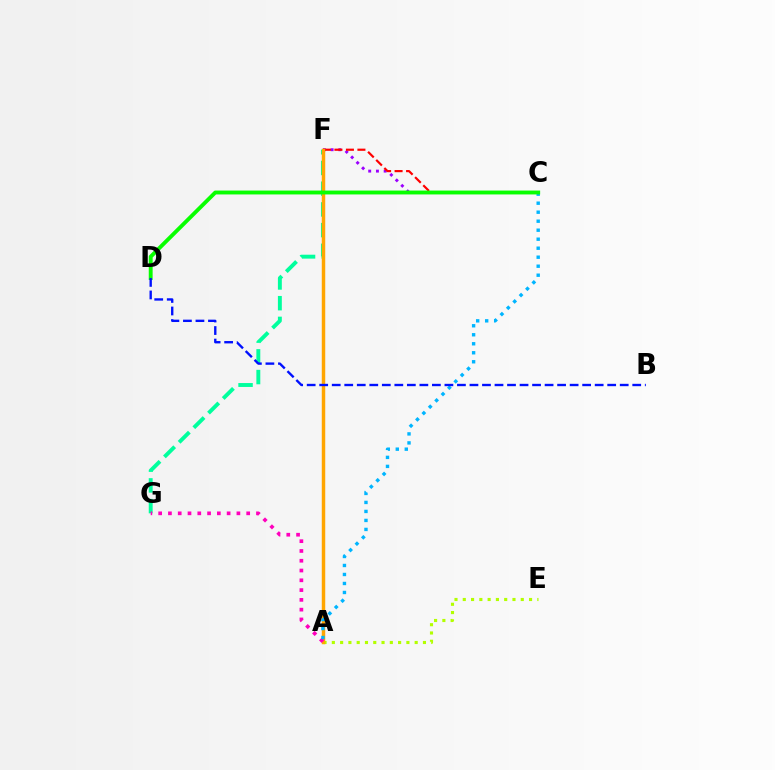{('F', 'G'): [{'color': '#00ff9d', 'line_style': 'dashed', 'thickness': 2.81}], ('A', 'E'): [{'color': '#b3ff00', 'line_style': 'dotted', 'thickness': 2.25}], ('C', 'F'): [{'color': '#9b00ff', 'line_style': 'dotted', 'thickness': 2.1}, {'color': '#ff0000', 'line_style': 'dashed', 'thickness': 1.56}], ('A', 'F'): [{'color': '#ffa500', 'line_style': 'solid', 'thickness': 2.5}], ('A', 'G'): [{'color': '#ff00bd', 'line_style': 'dotted', 'thickness': 2.66}], ('A', 'C'): [{'color': '#00b5ff', 'line_style': 'dotted', 'thickness': 2.45}], ('C', 'D'): [{'color': '#08ff00', 'line_style': 'solid', 'thickness': 2.8}], ('B', 'D'): [{'color': '#0010ff', 'line_style': 'dashed', 'thickness': 1.7}]}